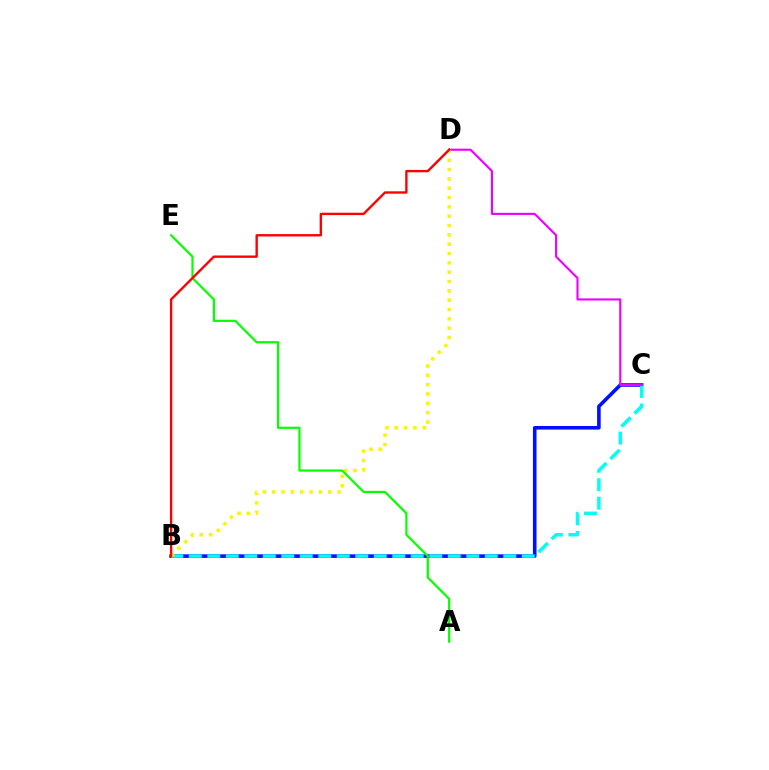{('B', 'C'): [{'color': '#0010ff', 'line_style': 'solid', 'thickness': 2.59}, {'color': '#00fff6', 'line_style': 'dashed', 'thickness': 2.51}], ('C', 'D'): [{'color': '#ee00ff', 'line_style': 'solid', 'thickness': 1.54}], ('B', 'D'): [{'color': '#fcf500', 'line_style': 'dotted', 'thickness': 2.54}, {'color': '#ff0000', 'line_style': 'solid', 'thickness': 1.7}], ('A', 'E'): [{'color': '#08ff00', 'line_style': 'solid', 'thickness': 1.59}]}